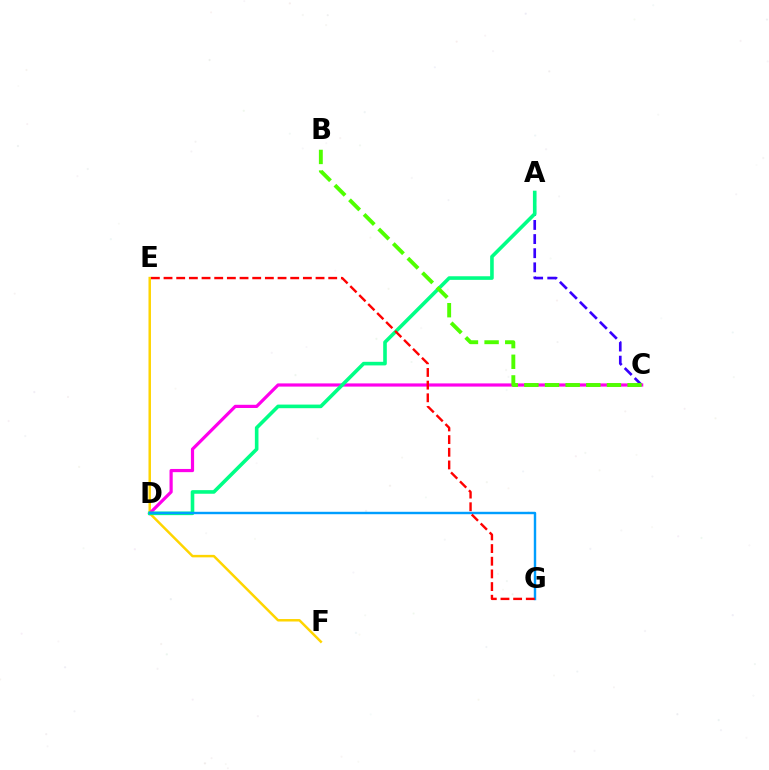{('E', 'F'): [{'color': '#ffd500', 'line_style': 'solid', 'thickness': 1.78}], ('A', 'C'): [{'color': '#3700ff', 'line_style': 'dashed', 'thickness': 1.92}], ('C', 'D'): [{'color': '#ff00ed', 'line_style': 'solid', 'thickness': 2.3}], ('A', 'D'): [{'color': '#00ff86', 'line_style': 'solid', 'thickness': 2.6}], ('D', 'G'): [{'color': '#009eff', 'line_style': 'solid', 'thickness': 1.74}], ('E', 'G'): [{'color': '#ff0000', 'line_style': 'dashed', 'thickness': 1.72}], ('B', 'C'): [{'color': '#4fff00', 'line_style': 'dashed', 'thickness': 2.8}]}